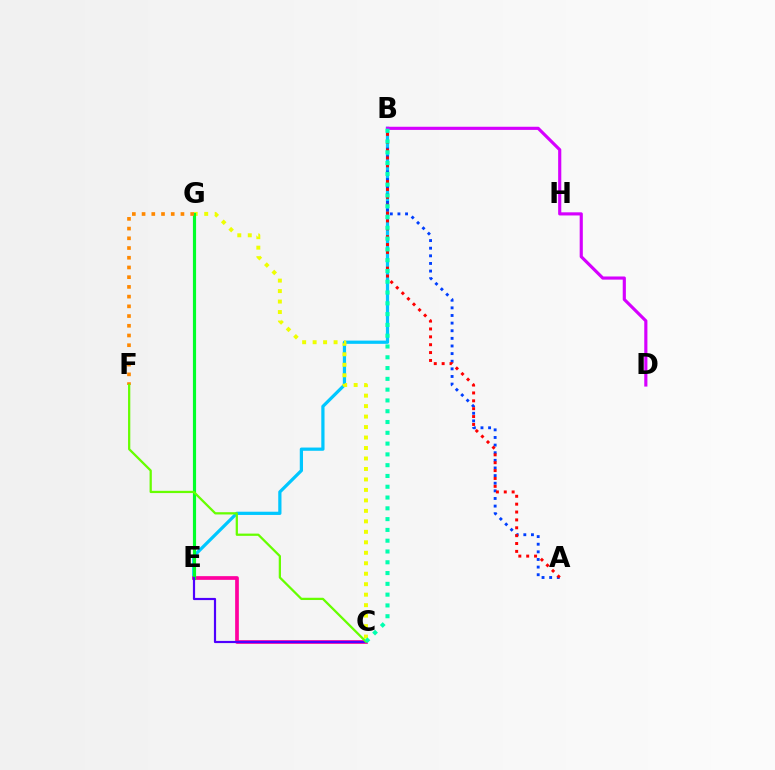{('B', 'E'): [{'color': '#00c7ff', 'line_style': 'solid', 'thickness': 2.33}], ('C', 'E'): [{'color': '#ff00a0', 'line_style': 'solid', 'thickness': 2.67}, {'color': '#4f00ff', 'line_style': 'solid', 'thickness': 1.58}], ('C', 'G'): [{'color': '#eeff00', 'line_style': 'dotted', 'thickness': 2.85}], ('E', 'G'): [{'color': '#00ff27', 'line_style': 'solid', 'thickness': 2.27}], ('A', 'B'): [{'color': '#003fff', 'line_style': 'dotted', 'thickness': 2.07}, {'color': '#ff0000', 'line_style': 'dotted', 'thickness': 2.14}], ('F', 'G'): [{'color': '#ff8800', 'line_style': 'dotted', 'thickness': 2.64}], ('C', 'F'): [{'color': '#66ff00', 'line_style': 'solid', 'thickness': 1.63}], ('B', 'D'): [{'color': '#d600ff', 'line_style': 'solid', 'thickness': 2.27}], ('B', 'C'): [{'color': '#00ffaf', 'line_style': 'dotted', 'thickness': 2.93}]}